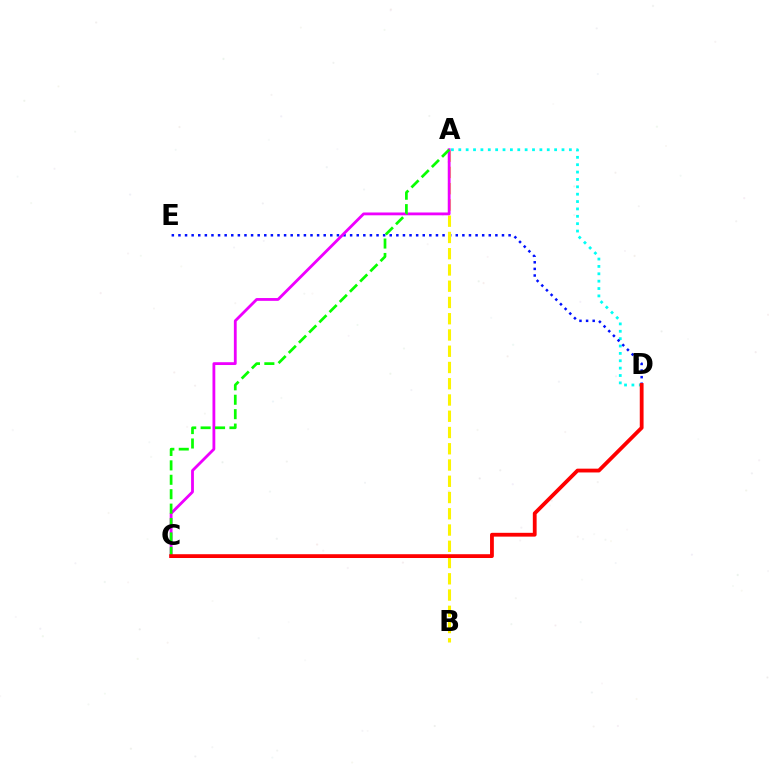{('A', 'D'): [{'color': '#00fff6', 'line_style': 'dotted', 'thickness': 2.0}], ('D', 'E'): [{'color': '#0010ff', 'line_style': 'dotted', 'thickness': 1.79}], ('A', 'B'): [{'color': '#fcf500', 'line_style': 'dashed', 'thickness': 2.21}], ('A', 'C'): [{'color': '#ee00ff', 'line_style': 'solid', 'thickness': 2.02}, {'color': '#08ff00', 'line_style': 'dashed', 'thickness': 1.96}], ('C', 'D'): [{'color': '#ff0000', 'line_style': 'solid', 'thickness': 2.74}]}